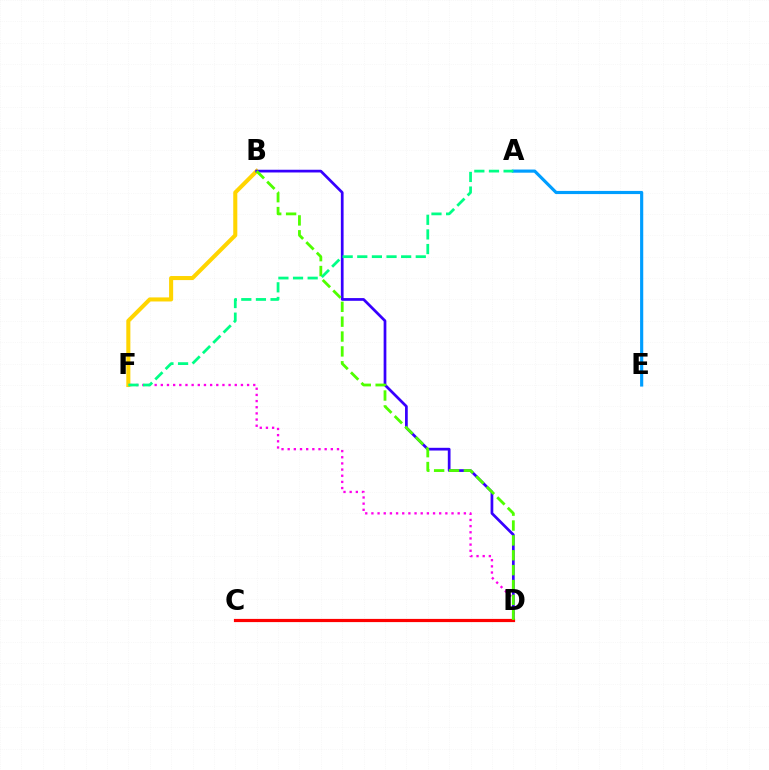{('D', 'F'): [{'color': '#ff00ed', 'line_style': 'dotted', 'thickness': 1.67}], ('B', 'F'): [{'color': '#ffd500', 'line_style': 'solid', 'thickness': 2.93}], ('B', 'D'): [{'color': '#3700ff', 'line_style': 'solid', 'thickness': 1.96}, {'color': '#4fff00', 'line_style': 'dashed', 'thickness': 2.02}], ('C', 'D'): [{'color': '#ff0000', 'line_style': 'solid', 'thickness': 2.3}], ('A', 'E'): [{'color': '#009eff', 'line_style': 'solid', 'thickness': 2.27}], ('A', 'F'): [{'color': '#00ff86', 'line_style': 'dashed', 'thickness': 1.99}]}